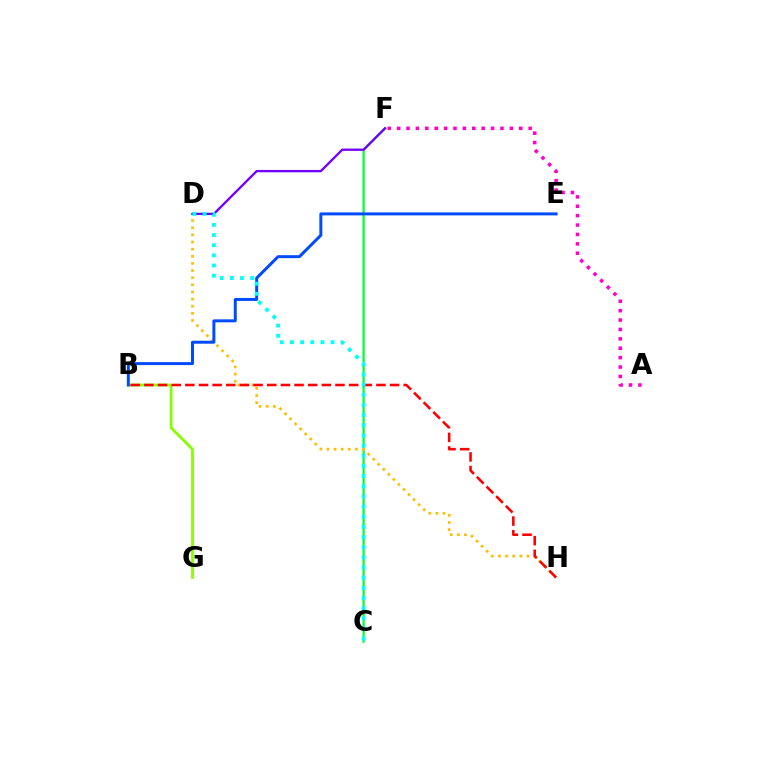{('C', 'F'): [{'color': '#00ff39', 'line_style': 'solid', 'thickness': 1.61}], ('D', 'H'): [{'color': '#ffbd00', 'line_style': 'dotted', 'thickness': 1.94}], ('A', 'F'): [{'color': '#ff00cf', 'line_style': 'dotted', 'thickness': 2.55}], ('B', 'G'): [{'color': '#84ff00', 'line_style': 'solid', 'thickness': 2.0}], ('B', 'E'): [{'color': '#004bff', 'line_style': 'solid', 'thickness': 2.14}], ('D', 'F'): [{'color': '#7200ff', 'line_style': 'solid', 'thickness': 1.68}], ('B', 'H'): [{'color': '#ff0000', 'line_style': 'dashed', 'thickness': 1.85}], ('C', 'D'): [{'color': '#00fff6', 'line_style': 'dotted', 'thickness': 2.76}]}